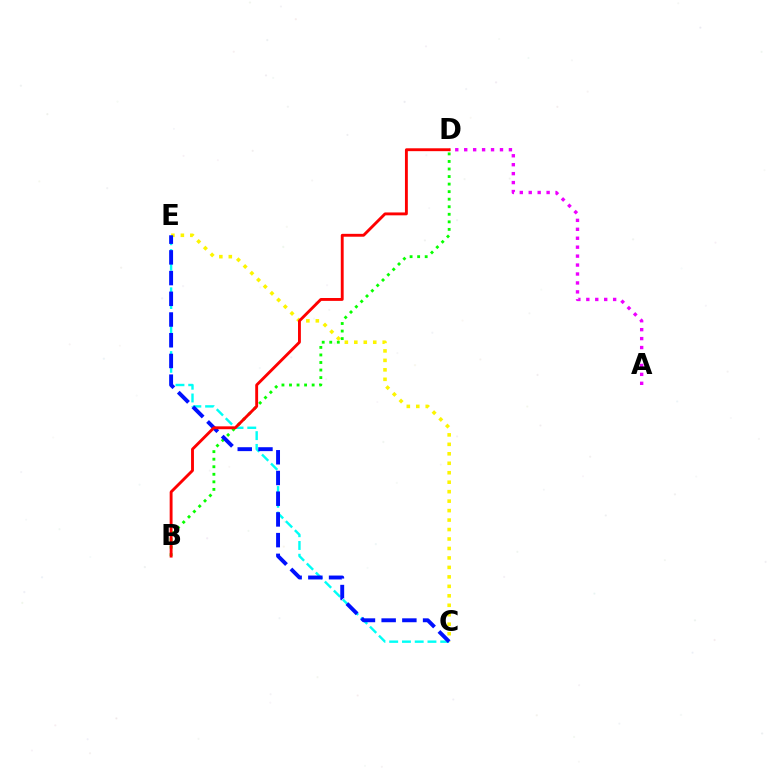{('C', 'E'): [{'color': '#fcf500', 'line_style': 'dotted', 'thickness': 2.57}, {'color': '#00fff6', 'line_style': 'dashed', 'thickness': 1.73}, {'color': '#0010ff', 'line_style': 'dashed', 'thickness': 2.81}], ('B', 'D'): [{'color': '#08ff00', 'line_style': 'dotted', 'thickness': 2.05}, {'color': '#ff0000', 'line_style': 'solid', 'thickness': 2.07}], ('A', 'D'): [{'color': '#ee00ff', 'line_style': 'dotted', 'thickness': 2.43}]}